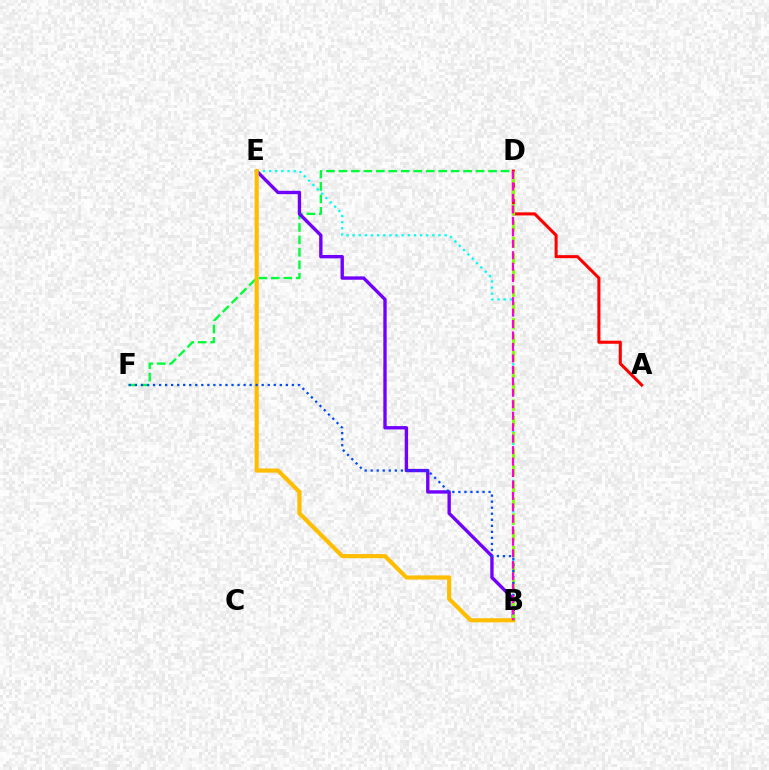{('B', 'E'): [{'color': '#00fff6', 'line_style': 'dotted', 'thickness': 1.67}, {'color': '#7200ff', 'line_style': 'solid', 'thickness': 2.42}, {'color': '#ffbd00', 'line_style': 'solid', 'thickness': 2.99}], ('D', 'F'): [{'color': '#00ff39', 'line_style': 'dashed', 'thickness': 1.69}], ('A', 'D'): [{'color': '#ff0000', 'line_style': 'solid', 'thickness': 2.21}], ('B', 'D'): [{'color': '#84ff00', 'line_style': 'dashed', 'thickness': 2.21}, {'color': '#ff00cf', 'line_style': 'dashed', 'thickness': 1.56}], ('B', 'F'): [{'color': '#004bff', 'line_style': 'dotted', 'thickness': 1.64}]}